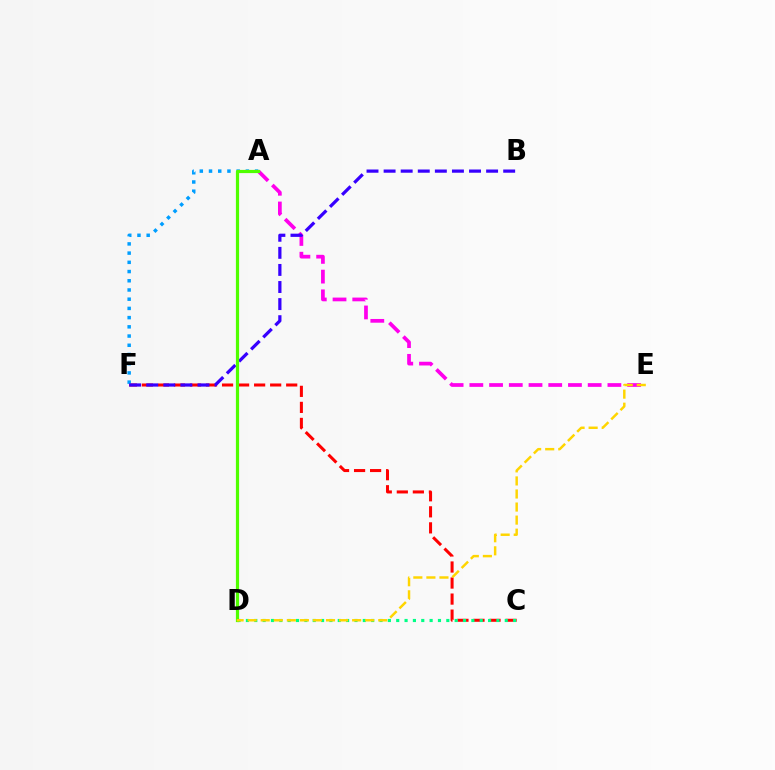{('A', 'E'): [{'color': '#ff00ed', 'line_style': 'dashed', 'thickness': 2.68}], ('C', 'F'): [{'color': '#ff0000', 'line_style': 'dashed', 'thickness': 2.18}], ('C', 'D'): [{'color': '#00ff86', 'line_style': 'dotted', 'thickness': 2.27}], ('A', 'F'): [{'color': '#009eff', 'line_style': 'dotted', 'thickness': 2.5}], ('B', 'F'): [{'color': '#3700ff', 'line_style': 'dashed', 'thickness': 2.32}], ('A', 'D'): [{'color': '#4fff00', 'line_style': 'solid', 'thickness': 2.3}], ('D', 'E'): [{'color': '#ffd500', 'line_style': 'dashed', 'thickness': 1.77}]}